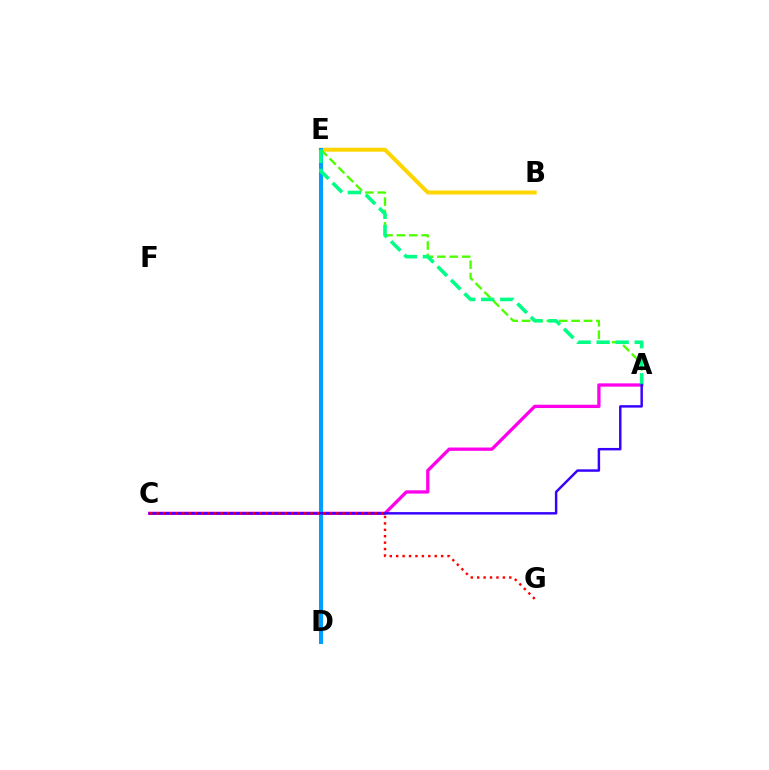{('B', 'E'): [{'color': '#ffd500', 'line_style': 'solid', 'thickness': 2.86}], ('A', 'C'): [{'color': '#ff00ed', 'line_style': 'solid', 'thickness': 2.37}, {'color': '#3700ff', 'line_style': 'solid', 'thickness': 1.77}], ('D', 'E'): [{'color': '#009eff', 'line_style': 'solid', 'thickness': 2.91}], ('A', 'E'): [{'color': '#4fff00', 'line_style': 'dashed', 'thickness': 1.68}, {'color': '#00ff86', 'line_style': 'dashed', 'thickness': 2.58}], ('C', 'G'): [{'color': '#ff0000', 'line_style': 'dotted', 'thickness': 1.74}]}